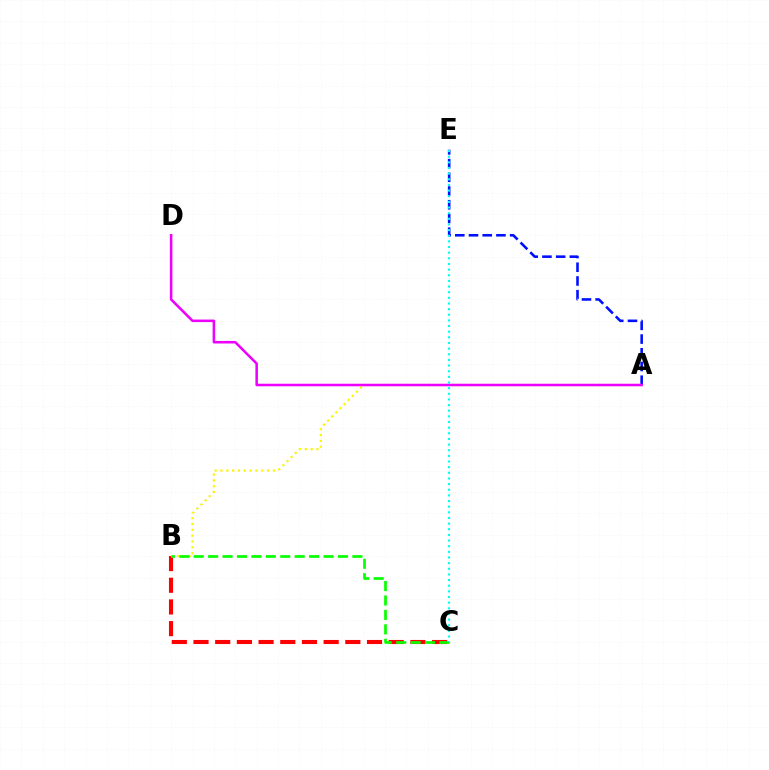{('B', 'C'): [{'color': '#ff0000', 'line_style': 'dashed', 'thickness': 2.95}, {'color': '#08ff00', 'line_style': 'dashed', 'thickness': 1.96}], ('A', 'E'): [{'color': '#0010ff', 'line_style': 'dashed', 'thickness': 1.86}], ('A', 'B'): [{'color': '#fcf500', 'line_style': 'dotted', 'thickness': 1.58}], ('A', 'D'): [{'color': '#ee00ff', 'line_style': 'solid', 'thickness': 1.83}], ('C', 'E'): [{'color': '#00fff6', 'line_style': 'dotted', 'thickness': 1.53}]}